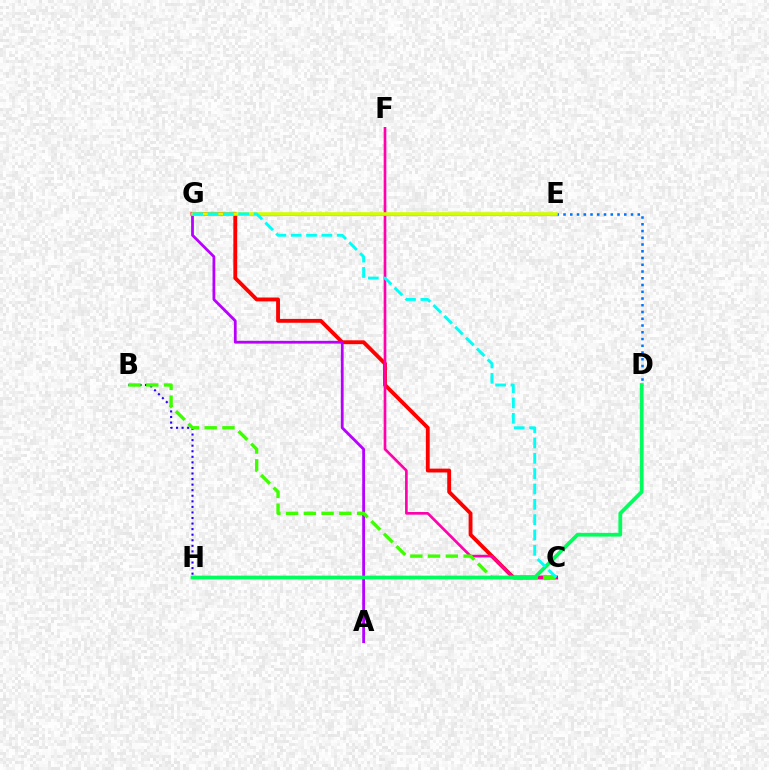{('E', 'G'): [{'color': '#ff9400', 'line_style': 'solid', 'thickness': 2.27}, {'color': '#d1ff00', 'line_style': 'solid', 'thickness': 2.56}], ('C', 'G'): [{'color': '#ff0000', 'line_style': 'solid', 'thickness': 2.77}, {'color': '#00fff6', 'line_style': 'dashed', 'thickness': 2.08}], ('C', 'F'): [{'color': '#ff00ac', 'line_style': 'solid', 'thickness': 1.92}], ('B', 'H'): [{'color': '#2500ff', 'line_style': 'dotted', 'thickness': 1.51}], ('D', 'E'): [{'color': '#0074ff', 'line_style': 'dotted', 'thickness': 1.83}], ('A', 'G'): [{'color': '#b900ff', 'line_style': 'solid', 'thickness': 2.01}], ('B', 'C'): [{'color': '#3dff00', 'line_style': 'dashed', 'thickness': 2.41}], ('D', 'H'): [{'color': '#00ff5c', 'line_style': 'solid', 'thickness': 2.69}]}